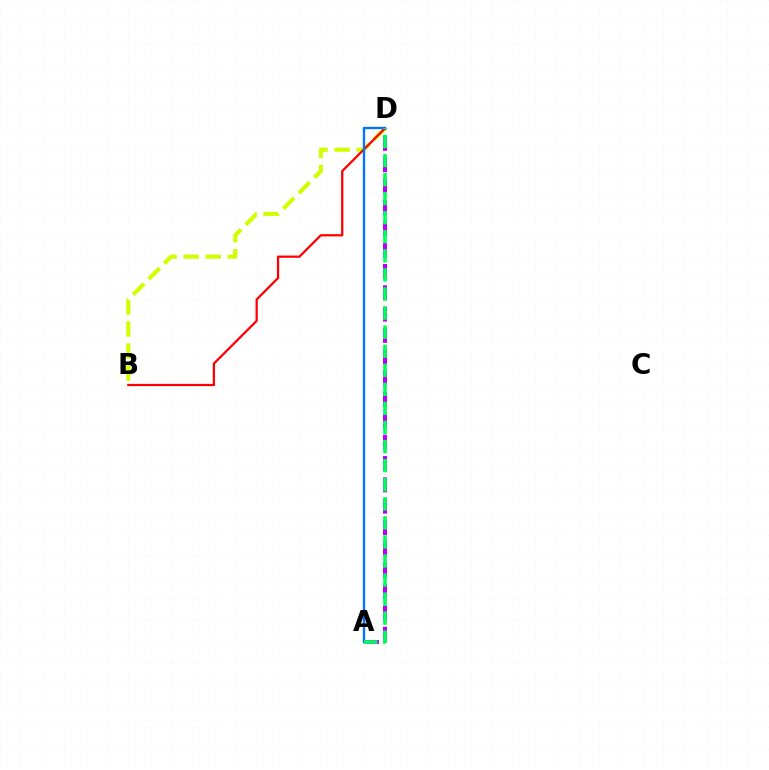{('B', 'D'): [{'color': '#d1ff00', 'line_style': 'dashed', 'thickness': 2.99}, {'color': '#ff0000', 'line_style': 'solid', 'thickness': 1.62}], ('A', 'D'): [{'color': '#0074ff', 'line_style': 'solid', 'thickness': 1.69}, {'color': '#b900ff', 'line_style': 'dashed', 'thickness': 2.9}, {'color': '#00ff5c', 'line_style': 'dashed', 'thickness': 2.59}]}